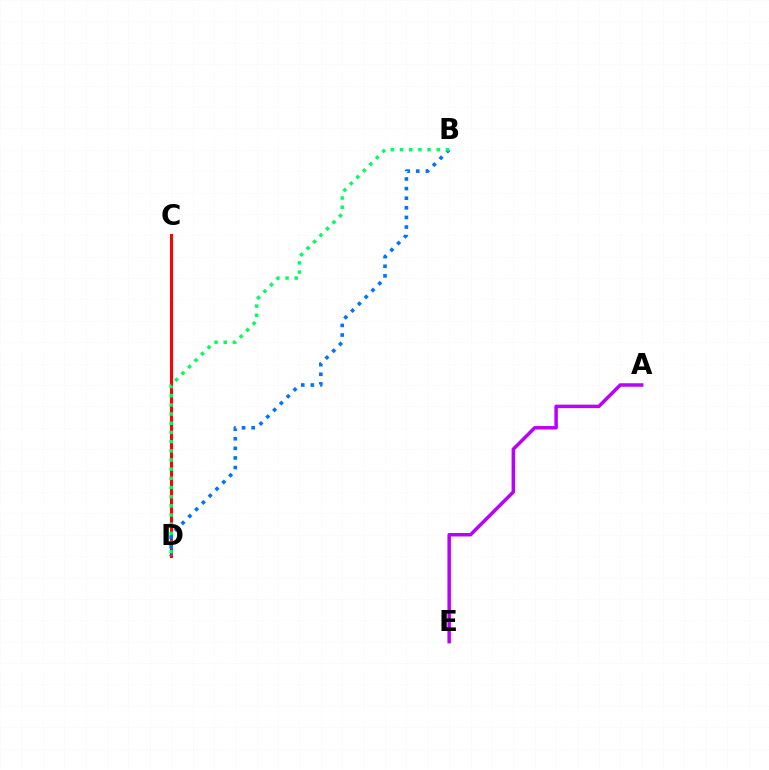{('C', 'D'): [{'color': '#d1ff00', 'line_style': 'dotted', 'thickness': 1.92}, {'color': '#ff0000', 'line_style': 'solid', 'thickness': 2.14}], ('B', 'D'): [{'color': '#0074ff', 'line_style': 'dotted', 'thickness': 2.61}, {'color': '#00ff5c', 'line_style': 'dotted', 'thickness': 2.49}], ('A', 'E'): [{'color': '#b900ff', 'line_style': 'solid', 'thickness': 2.51}]}